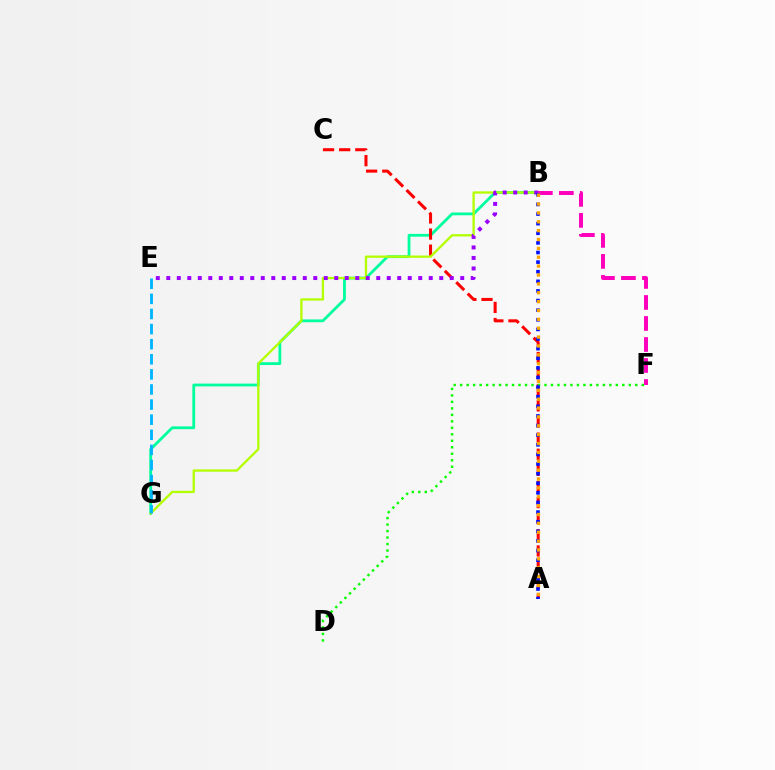{('B', 'G'): [{'color': '#00ff9d', 'line_style': 'solid', 'thickness': 2.01}, {'color': '#b3ff00', 'line_style': 'solid', 'thickness': 1.65}], ('A', 'C'): [{'color': '#ff0000', 'line_style': 'dashed', 'thickness': 2.19}], ('D', 'F'): [{'color': '#08ff00', 'line_style': 'dotted', 'thickness': 1.76}], ('B', 'E'): [{'color': '#9b00ff', 'line_style': 'dotted', 'thickness': 2.85}], ('B', 'F'): [{'color': '#ff00bd', 'line_style': 'dashed', 'thickness': 2.85}], ('A', 'B'): [{'color': '#0010ff', 'line_style': 'dotted', 'thickness': 2.61}, {'color': '#ffa500', 'line_style': 'dotted', 'thickness': 2.41}], ('E', 'G'): [{'color': '#00b5ff', 'line_style': 'dashed', 'thickness': 2.05}]}